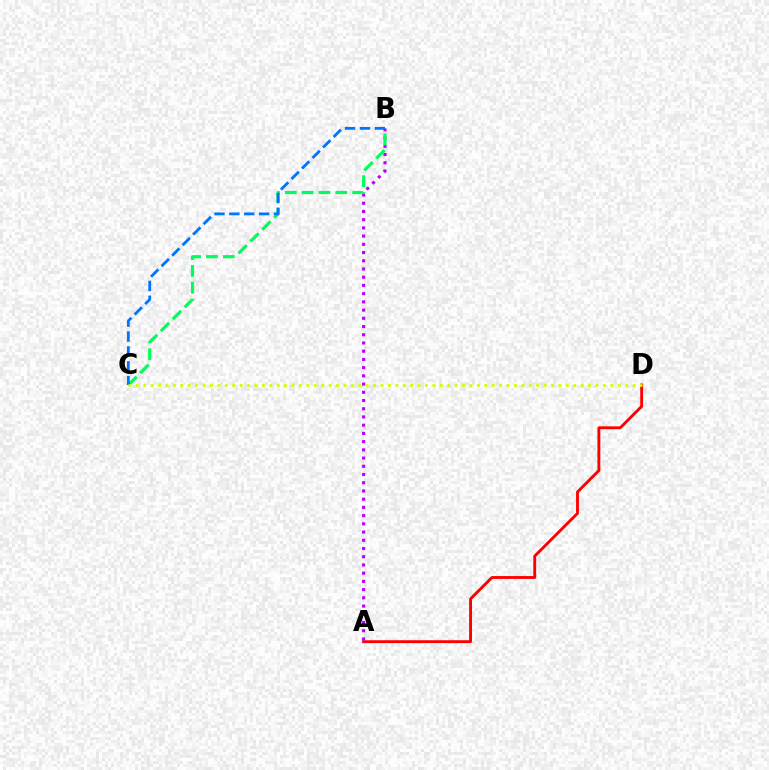{('A', 'D'): [{'color': '#ff0000', 'line_style': 'solid', 'thickness': 2.06}], ('A', 'B'): [{'color': '#b900ff', 'line_style': 'dotted', 'thickness': 2.23}], ('B', 'C'): [{'color': '#00ff5c', 'line_style': 'dashed', 'thickness': 2.29}, {'color': '#0074ff', 'line_style': 'dashed', 'thickness': 2.02}], ('C', 'D'): [{'color': '#d1ff00', 'line_style': 'dotted', 'thickness': 2.01}]}